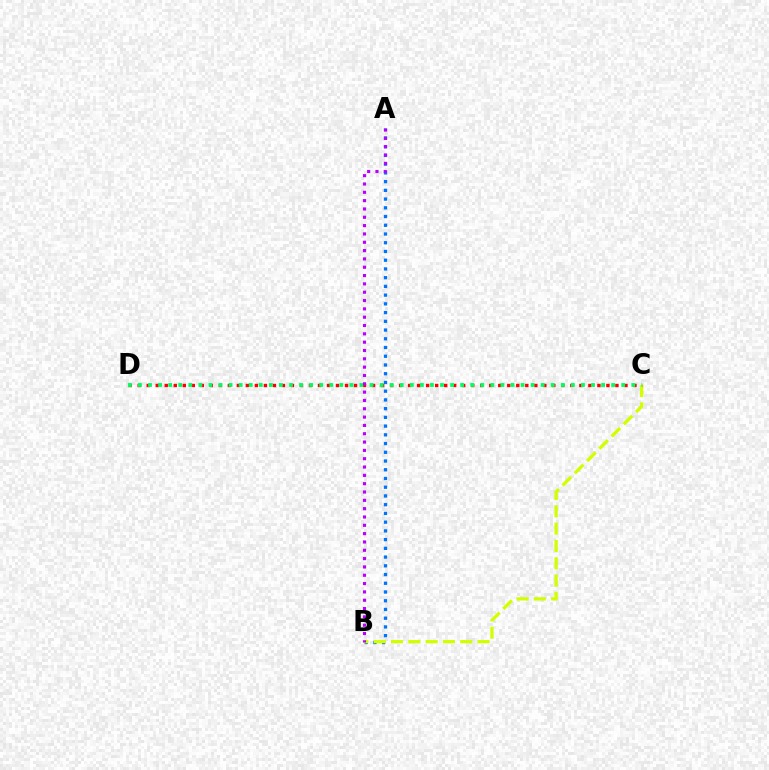{('A', 'B'): [{'color': '#0074ff', 'line_style': 'dotted', 'thickness': 2.37}, {'color': '#b900ff', 'line_style': 'dotted', 'thickness': 2.26}], ('B', 'C'): [{'color': '#d1ff00', 'line_style': 'dashed', 'thickness': 2.35}], ('C', 'D'): [{'color': '#ff0000', 'line_style': 'dotted', 'thickness': 2.45}, {'color': '#00ff5c', 'line_style': 'dotted', 'thickness': 2.74}]}